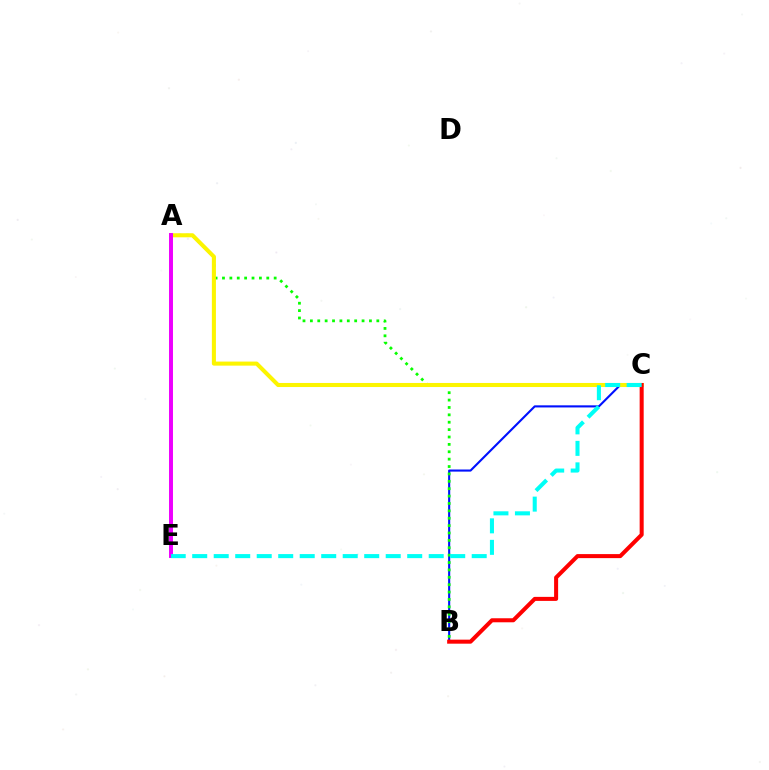{('B', 'C'): [{'color': '#0010ff', 'line_style': 'solid', 'thickness': 1.52}, {'color': '#ff0000', 'line_style': 'solid', 'thickness': 2.9}], ('A', 'B'): [{'color': '#08ff00', 'line_style': 'dotted', 'thickness': 2.01}], ('A', 'C'): [{'color': '#fcf500', 'line_style': 'solid', 'thickness': 2.92}], ('A', 'E'): [{'color': '#ee00ff', 'line_style': 'solid', 'thickness': 2.85}], ('C', 'E'): [{'color': '#00fff6', 'line_style': 'dashed', 'thickness': 2.92}]}